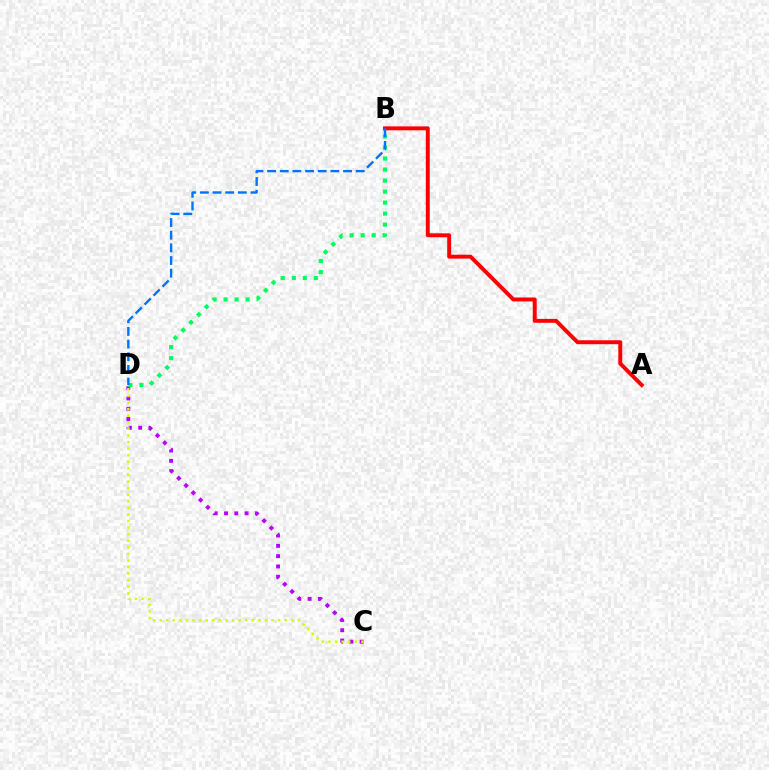{('A', 'B'): [{'color': '#ff0000', 'line_style': 'solid', 'thickness': 2.83}], ('C', 'D'): [{'color': '#b900ff', 'line_style': 'dotted', 'thickness': 2.8}, {'color': '#d1ff00', 'line_style': 'dotted', 'thickness': 1.79}], ('B', 'D'): [{'color': '#00ff5c', 'line_style': 'dotted', 'thickness': 2.99}, {'color': '#0074ff', 'line_style': 'dashed', 'thickness': 1.72}]}